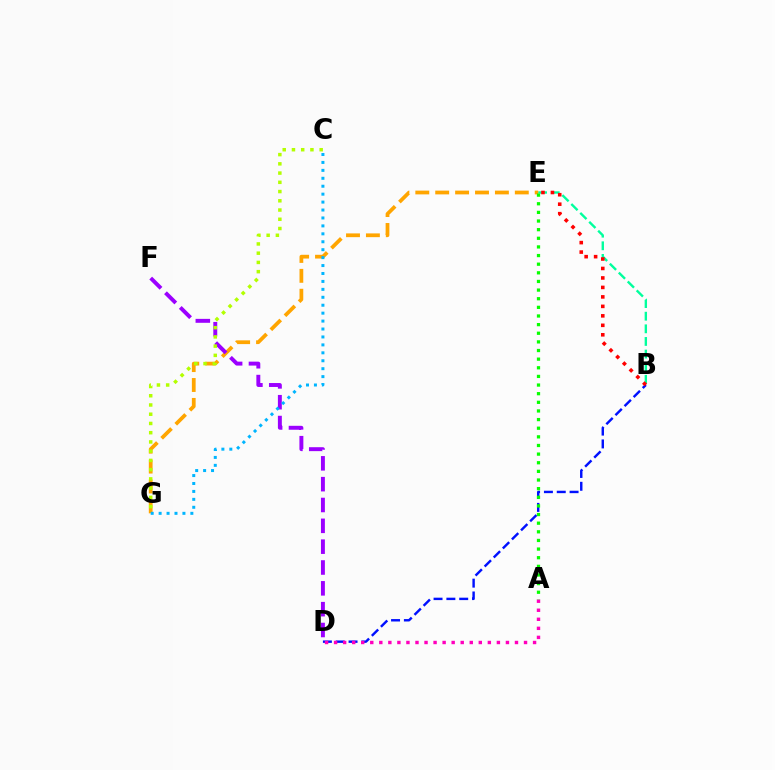{('B', 'D'): [{'color': '#0010ff', 'line_style': 'dashed', 'thickness': 1.74}], ('B', 'E'): [{'color': '#00ff9d', 'line_style': 'dashed', 'thickness': 1.71}, {'color': '#ff0000', 'line_style': 'dotted', 'thickness': 2.57}], ('E', 'G'): [{'color': '#ffa500', 'line_style': 'dashed', 'thickness': 2.7}], ('D', 'F'): [{'color': '#9b00ff', 'line_style': 'dashed', 'thickness': 2.83}], ('A', 'D'): [{'color': '#ff00bd', 'line_style': 'dotted', 'thickness': 2.46}], ('C', 'G'): [{'color': '#b3ff00', 'line_style': 'dotted', 'thickness': 2.51}, {'color': '#00b5ff', 'line_style': 'dotted', 'thickness': 2.16}], ('A', 'E'): [{'color': '#08ff00', 'line_style': 'dotted', 'thickness': 2.35}]}